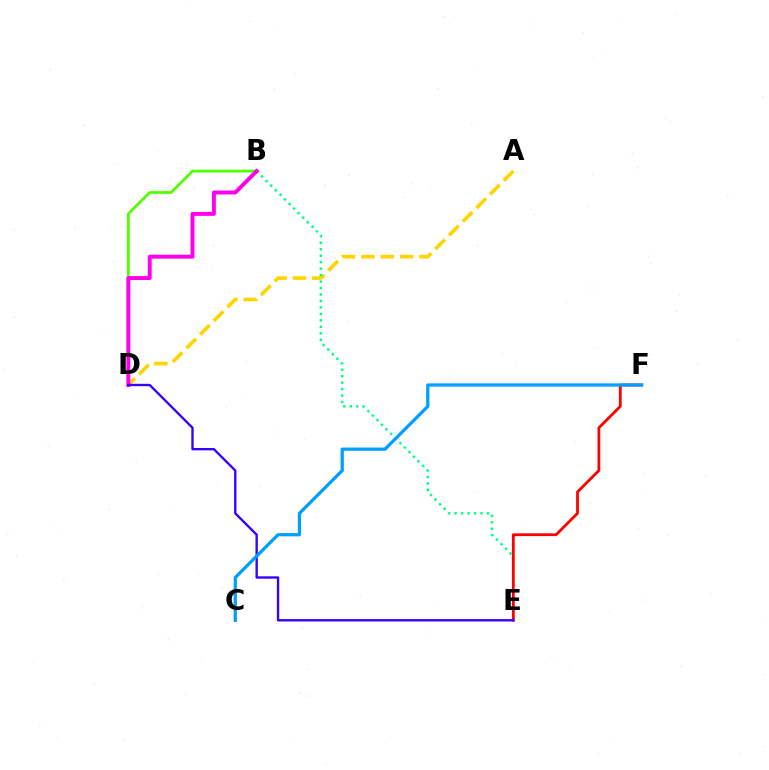{('B', 'D'): [{'color': '#4fff00', 'line_style': 'solid', 'thickness': 2.0}, {'color': '#ff00ed', 'line_style': 'solid', 'thickness': 2.83}], ('A', 'D'): [{'color': '#ffd500', 'line_style': 'dashed', 'thickness': 2.63}], ('B', 'E'): [{'color': '#00ff86', 'line_style': 'dotted', 'thickness': 1.76}], ('E', 'F'): [{'color': '#ff0000', 'line_style': 'solid', 'thickness': 2.01}], ('D', 'E'): [{'color': '#3700ff', 'line_style': 'solid', 'thickness': 1.7}], ('C', 'F'): [{'color': '#009eff', 'line_style': 'solid', 'thickness': 2.34}]}